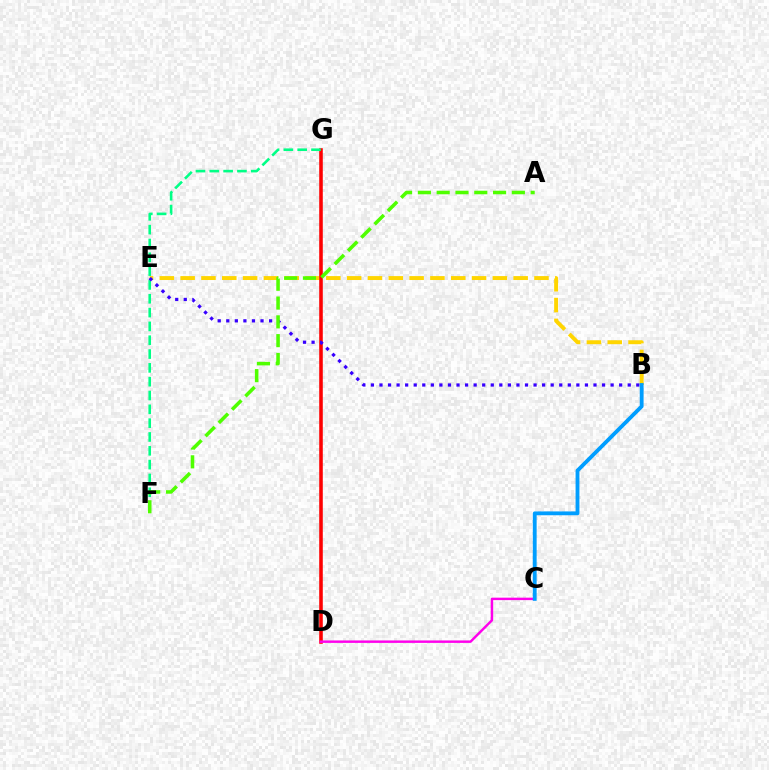{('B', 'E'): [{'color': '#ffd500', 'line_style': 'dashed', 'thickness': 2.83}, {'color': '#3700ff', 'line_style': 'dotted', 'thickness': 2.33}], ('D', 'G'): [{'color': '#ff0000', 'line_style': 'solid', 'thickness': 2.57}], ('C', 'D'): [{'color': '#ff00ed', 'line_style': 'solid', 'thickness': 1.76}], ('F', 'G'): [{'color': '#00ff86', 'line_style': 'dashed', 'thickness': 1.88}], ('B', 'C'): [{'color': '#009eff', 'line_style': 'solid', 'thickness': 2.77}], ('A', 'F'): [{'color': '#4fff00', 'line_style': 'dashed', 'thickness': 2.55}]}